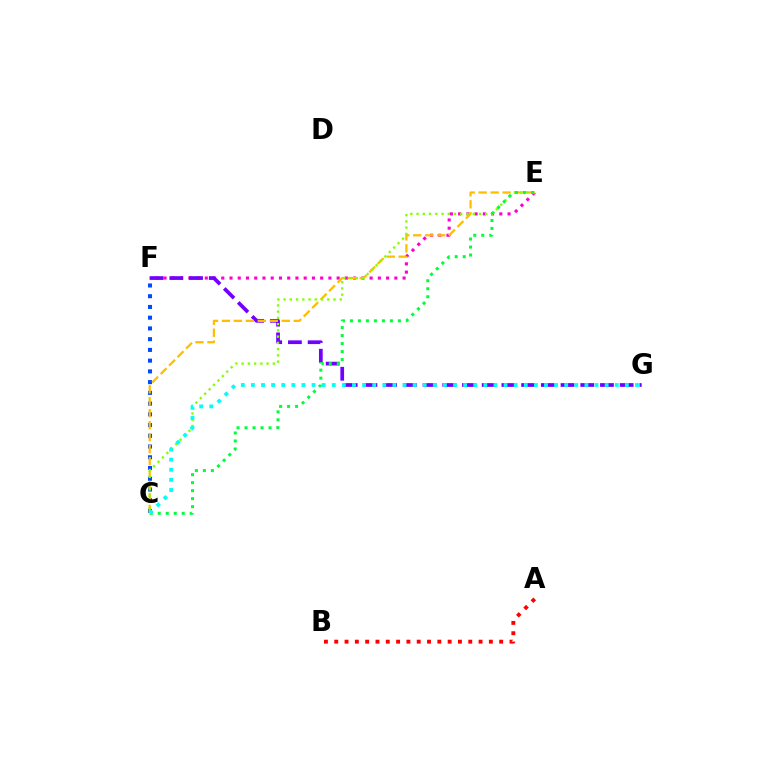{('E', 'F'): [{'color': '#ff00cf', 'line_style': 'dotted', 'thickness': 2.24}], ('F', 'G'): [{'color': '#7200ff', 'line_style': 'dashed', 'thickness': 2.68}], ('C', 'F'): [{'color': '#004bff', 'line_style': 'dotted', 'thickness': 2.92}], ('C', 'E'): [{'color': '#ffbd00', 'line_style': 'dashed', 'thickness': 1.63}, {'color': '#84ff00', 'line_style': 'dotted', 'thickness': 1.7}, {'color': '#00ff39', 'line_style': 'dotted', 'thickness': 2.17}], ('A', 'B'): [{'color': '#ff0000', 'line_style': 'dotted', 'thickness': 2.8}], ('C', 'G'): [{'color': '#00fff6', 'line_style': 'dotted', 'thickness': 2.75}]}